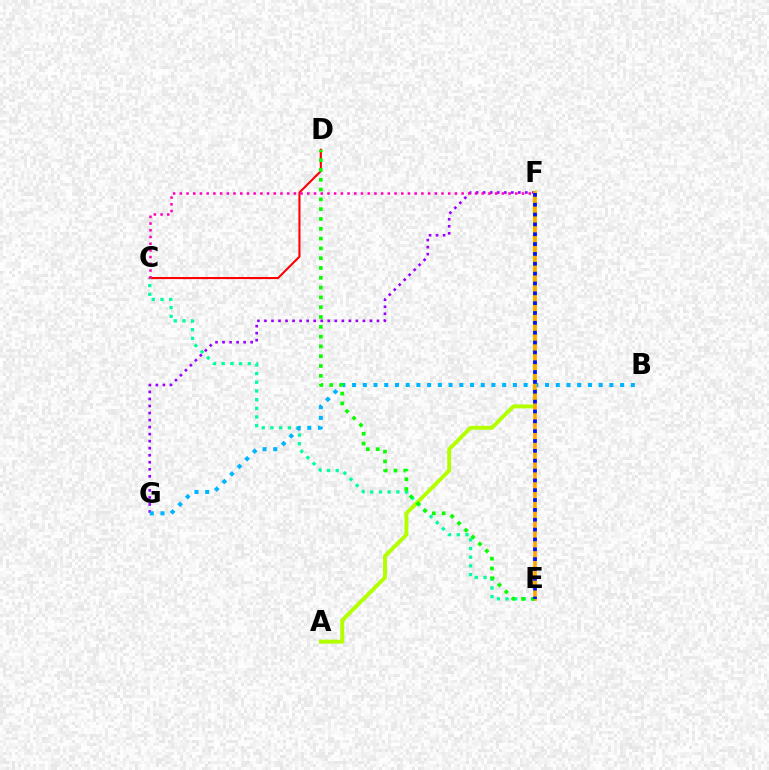{('C', 'D'): [{'color': '#ff0000', 'line_style': 'solid', 'thickness': 1.5}], ('A', 'F'): [{'color': '#b3ff00', 'line_style': 'solid', 'thickness': 2.82}], ('F', 'G'): [{'color': '#9b00ff', 'line_style': 'dotted', 'thickness': 1.91}], ('C', 'E'): [{'color': '#00ff9d', 'line_style': 'dotted', 'thickness': 2.36}], ('B', 'G'): [{'color': '#00b5ff', 'line_style': 'dotted', 'thickness': 2.91}], ('C', 'F'): [{'color': '#ff00bd', 'line_style': 'dotted', 'thickness': 1.82}], ('E', 'F'): [{'color': '#ffa500', 'line_style': 'solid', 'thickness': 2.65}, {'color': '#0010ff', 'line_style': 'dotted', 'thickness': 2.67}], ('D', 'E'): [{'color': '#08ff00', 'line_style': 'dotted', 'thickness': 2.66}]}